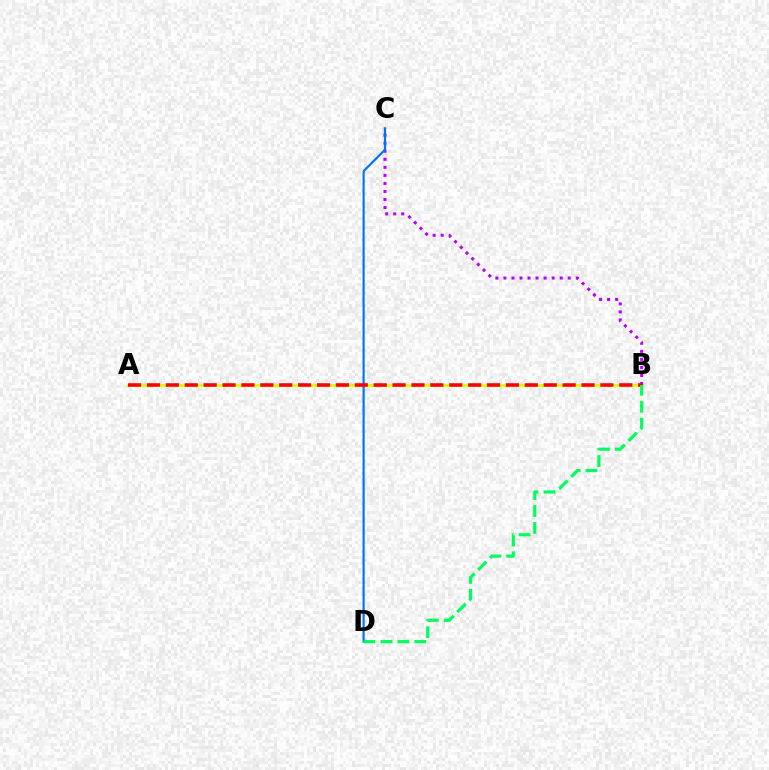{('A', 'B'): [{'color': '#d1ff00', 'line_style': 'solid', 'thickness': 2.0}, {'color': '#ff0000', 'line_style': 'dashed', 'thickness': 2.57}], ('B', 'C'): [{'color': '#b900ff', 'line_style': 'dotted', 'thickness': 2.19}], ('C', 'D'): [{'color': '#0074ff', 'line_style': 'solid', 'thickness': 1.56}], ('B', 'D'): [{'color': '#00ff5c', 'line_style': 'dashed', 'thickness': 2.3}]}